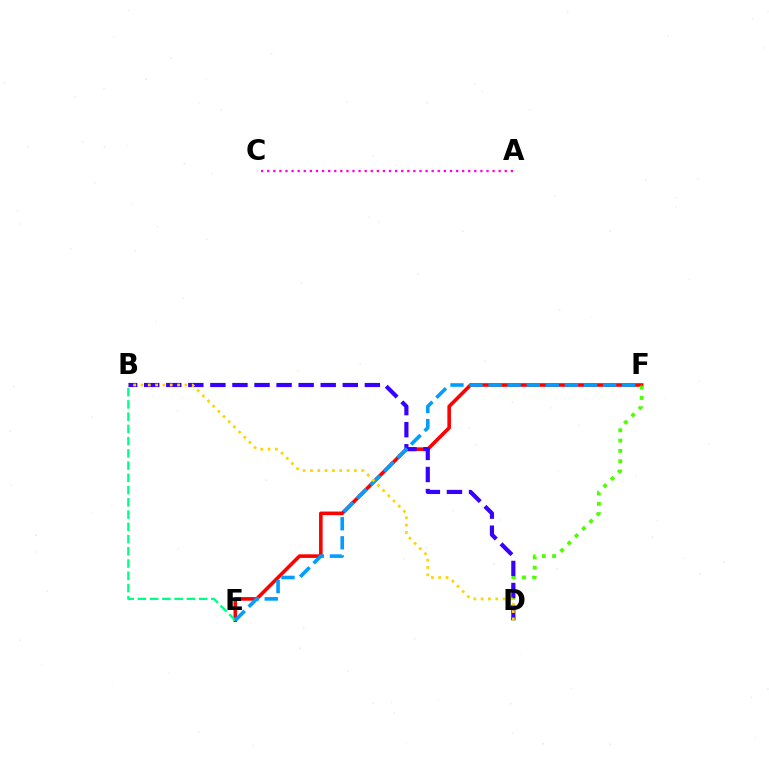{('E', 'F'): [{'color': '#ff0000', 'line_style': 'solid', 'thickness': 2.59}, {'color': '#009eff', 'line_style': 'dashed', 'thickness': 2.59}], ('B', 'E'): [{'color': '#00ff86', 'line_style': 'dashed', 'thickness': 1.66}], ('D', 'F'): [{'color': '#4fff00', 'line_style': 'dotted', 'thickness': 2.8}], ('B', 'D'): [{'color': '#3700ff', 'line_style': 'dashed', 'thickness': 3.0}, {'color': '#ffd500', 'line_style': 'dotted', 'thickness': 1.99}], ('A', 'C'): [{'color': '#ff00ed', 'line_style': 'dotted', 'thickness': 1.65}]}